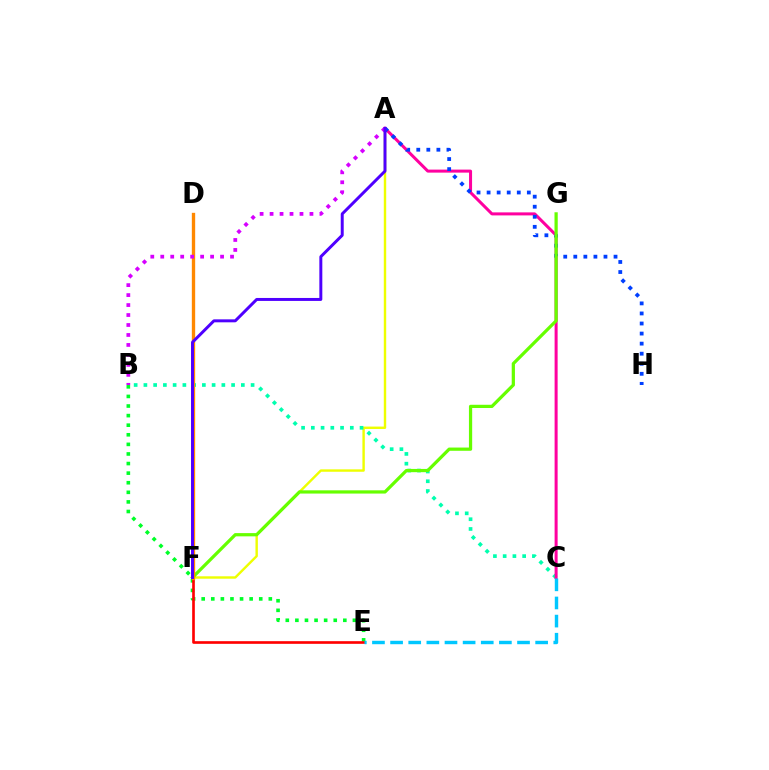{('A', 'F'): [{'color': '#eeff00', 'line_style': 'solid', 'thickness': 1.74}, {'color': '#4f00ff', 'line_style': 'solid', 'thickness': 2.14}], ('B', 'C'): [{'color': '#00ffaf', 'line_style': 'dotted', 'thickness': 2.65}], ('A', 'C'): [{'color': '#ff00a0', 'line_style': 'solid', 'thickness': 2.17}], ('A', 'H'): [{'color': '#003fff', 'line_style': 'dotted', 'thickness': 2.73}], ('B', 'E'): [{'color': '#00ff27', 'line_style': 'dotted', 'thickness': 2.61}], ('E', 'F'): [{'color': '#ff0000', 'line_style': 'solid', 'thickness': 1.91}], ('C', 'E'): [{'color': '#00c7ff', 'line_style': 'dashed', 'thickness': 2.46}], ('F', 'G'): [{'color': '#66ff00', 'line_style': 'solid', 'thickness': 2.33}], ('D', 'F'): [{'color': '#ff8800', 'line_style': 'solid', 'thickness': 2.41}], ('A', 'B'): [{'color': '#d600ff', 'line_style': 'dotted', 'thickness': 2.71}]}